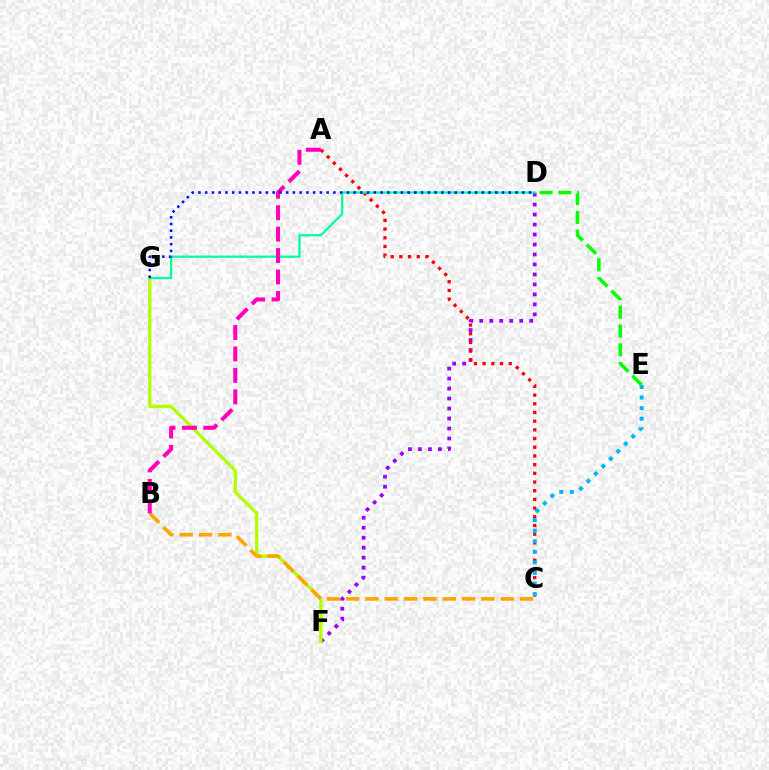{('D', 'F'): [{'color': '#9b00ff', 'line_style': 'dotted', 'thickness': 2.71}], ('F', 'G'): [{'color': '#b3ff00', 'line_style': 'solid', 'thickness': 2.39}], ('A', 'C'): [{'color': '#ff0000', 'line_style': 'dotted', 'thickness': 2.36}], ('C', 'E'): [{'color': '#00b5ff', 'line_style': 'dotted', 'thickness': 2.87}], ('B', 'C'): [{'color': '#ffa500', 'line_style': 'dashed', 'thickness': 2.62}], ('D', 'G'): [{'color': '#00ff9d', 'line_style': 'solid', 'thickness': 1.61}, {'color': '#0010ff', 'line_style': 'dotted', 'thickness': 1.83}], ('A', 'B'): [{'color': '#ff00bd', 'line_style': 'dashed', 'thickness': 2.91}], ('D', 'E'): [{'color': '#08ff00', 'line_style': 'dashed', 'thickness': 2.55}]}